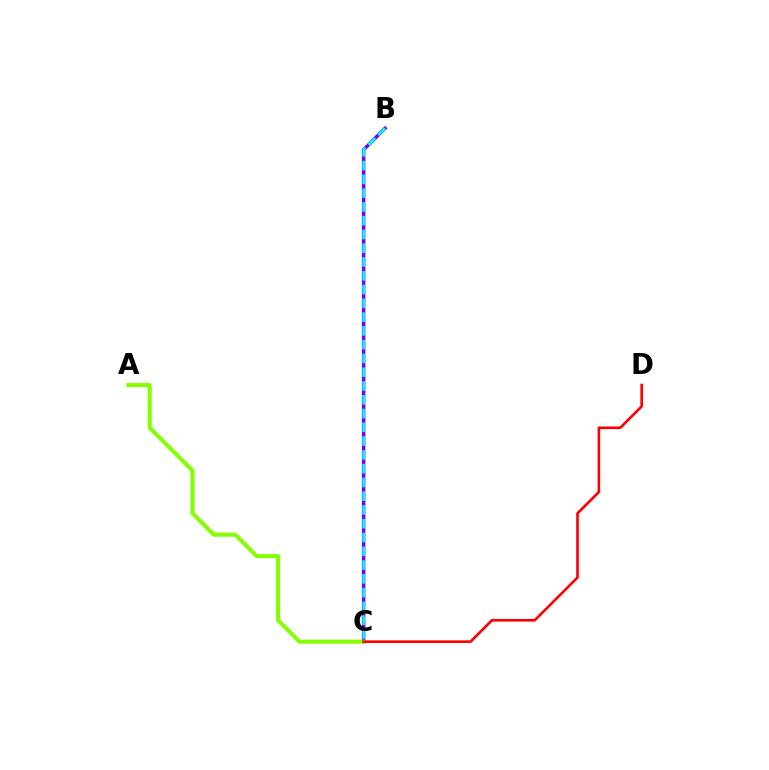{('B', 'C'): [{'color': '#7200ff', 'line_style': 'solid', 'thickness': 2.51}, {'color': '#00fff6', 'line_style': 'dashed', 'thickness': 1.87}], ('A', 'C'): [{'color': '#84ff00', 'line_style': 'solid', 'thickness': 2.91}], ('C', 'D'): [{'color': '#ff0000', 'line_style': 'solid', 'thickness': 1.89}]}